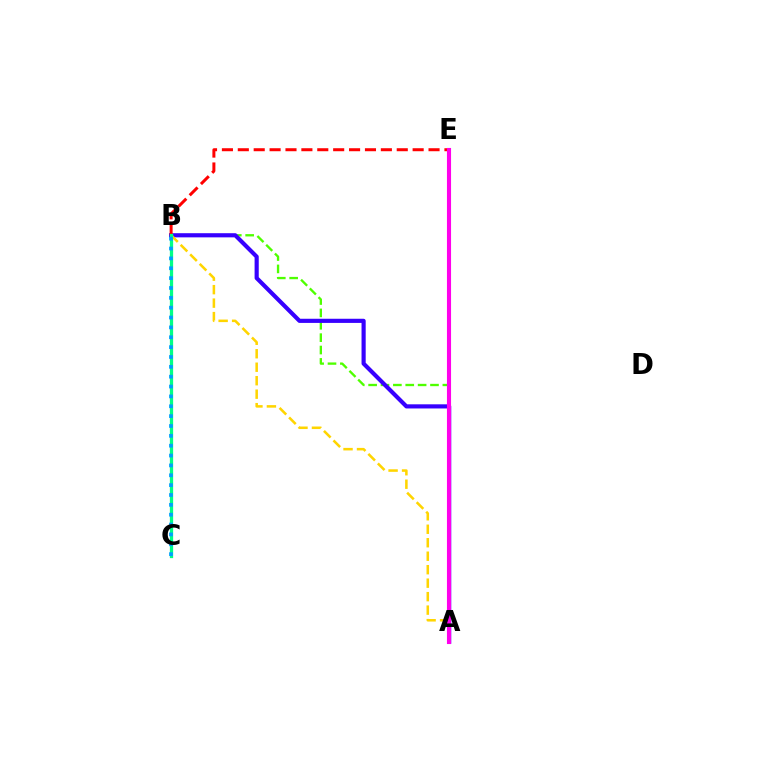{('A', 'B'): [{'color': '#4fff00', 'line_style': 'dashed', 'thickness': 1.68}, {'color': '#3700ff', 'line_style': 'solid', 'thickness': 2.99}, {'color': '#ffd500', 'line_style': 'dashed', 'thickness': 1.83}], ('B', 'E'): [{'color': '#ff0000', 'line_style': 'dashed', 'thickness': 2.16}], ('B', 'C'): [{'color': '#00ff86', 'line_style': 'solid', 'thickness': 2.36}, {'color': '#009eff', 'line_style': 'dotted', 'thickness': 2.68}], ('A', 'E'): [{'color': '#ff00ed', 'line_style': 'solid', 'thickness': 2.95}]}